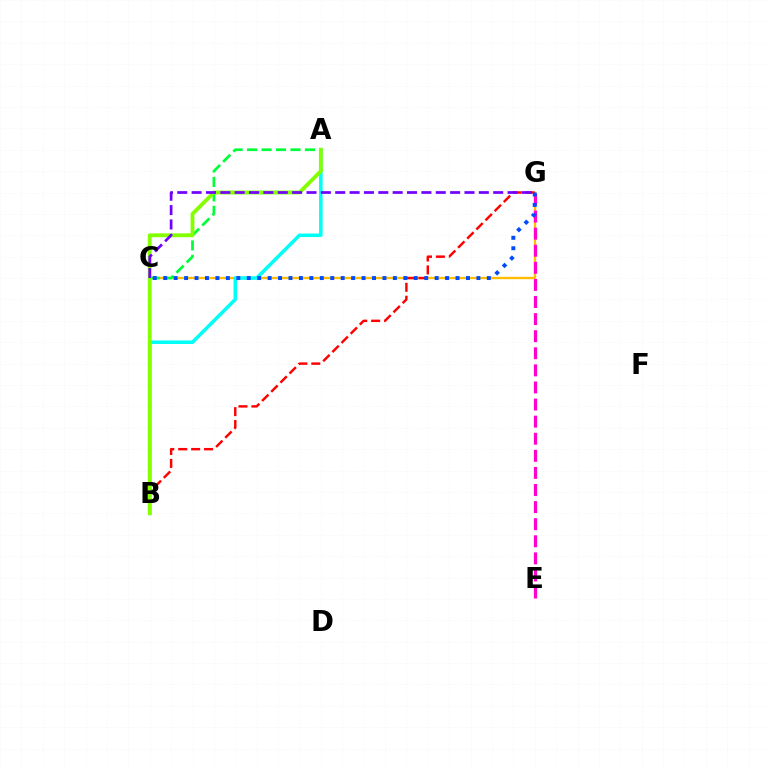{('C', 'G'): [{'color': '#ffbd00', 'line_style': 'solid', 'thickness': 1.69}, {'color': '#7200ff', 'line_style': 'dashed', 'thickness': 1.95}, {'color': '#004bff', 'line_style': 'dotted', 'thickness': 2.84}], ('A', 'C'): [{'color': '#00ff39', 'line_style': 'dashed', 'thickness': 1.97}], ('A', 'B'): [{'color': '#00fff6', 'line_style': 'solid', 'thickness': 2.54}, {'color': '#84ff00', 'line_style': 'solid', 'thickness': 2.75}], ('B', 'G'): [{'color': '#ff0000', 'line_style': 'dashed', 'thickness': 1.76}], ('E', 'G'): [{'color': '#ff00cf', 'line_style': 'dashed', 'thickness': 2.32}]}